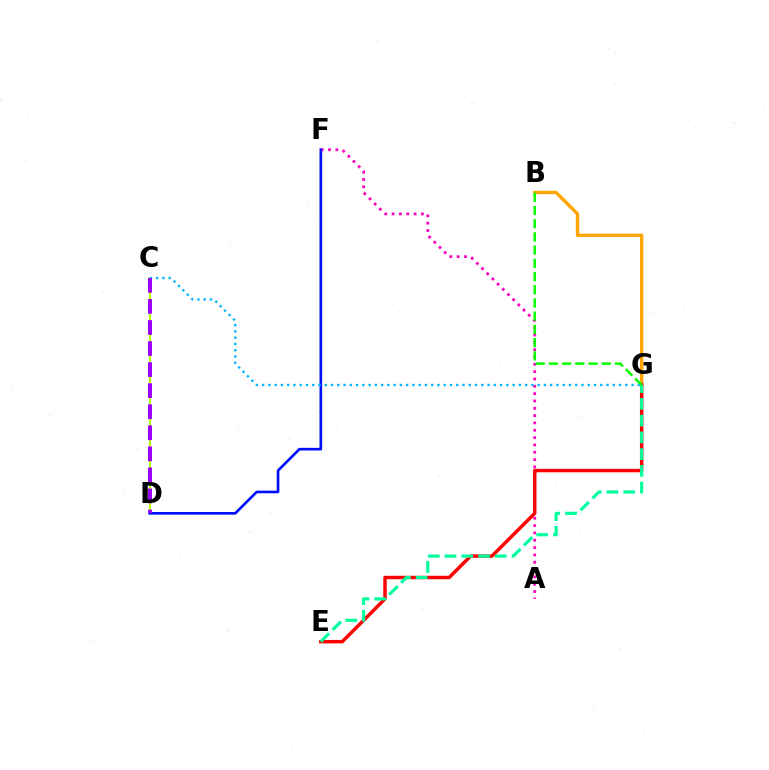{('B', 'G'): [{'color': '#ffa500', 'line_style': 'solid', 'thickness': 2.41}, {'color': '#08ff00', 'line_style': 'dashed', 'thickness': 1.8}], ('C', 'D'): [{'color': '#b3ff00', 'line_style': 'solid', 'thickness': 1.5}, {'color': '#9b00ff', 'line_style': 'dashed', 'thickness': 2.86}], ('A', 'F'): [{'color': '#ff00bd', 'line_style': 'dotted', 'thickness': 1.99}], ('D', 'F'): [{'color': '#0010ff', 'line_style': 'solid', 'thickness': 1.91}], ('E', 'G'): [{'color': '#ff0000', 'line_style': 'solid', 'thickness': 2.48}, {'color': '#00ff9d', 'line_style': 'dashed', 'thickness': 2.28}], ('C', 'G'): [{'color': '#00b5ff', 'line_style': 'dotted', 'thickness': 1.7}]}